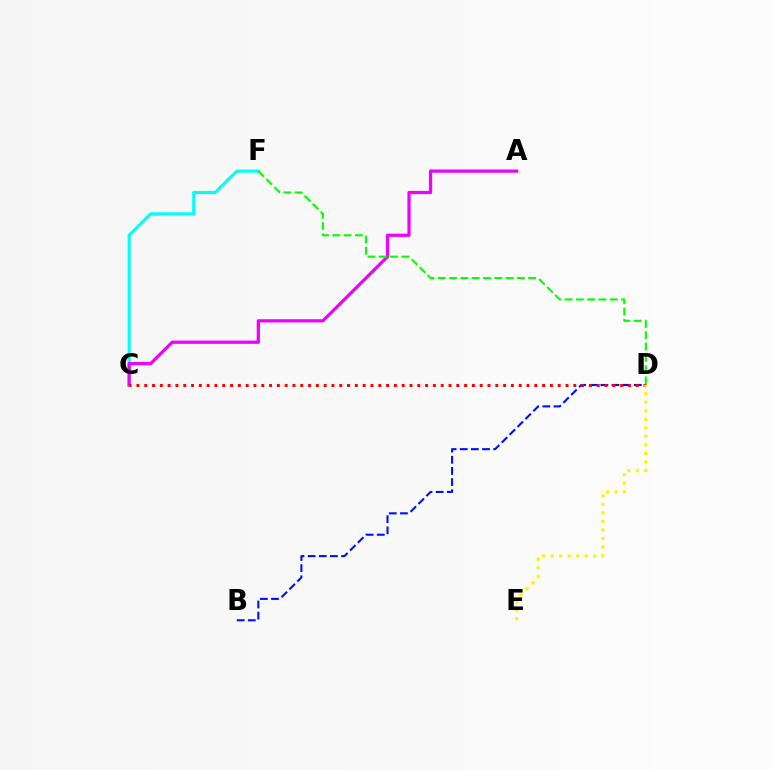{('C', 'F'): [{'color': '#00fff6', 'line_style': 'solid', 'thickness': 2.26}], ('A', 'C'): [{'color': '#ee00ff', 'line_style': 'solid', 'thickness': 2.33}], ('B', 'D'): [{'color': '#0010ff', 'line_style': 'dashed', 'thickness': 1.51}], ('C', 'D'): [{'color': '#ff0000', 'line_style': 'dotted', 'thickness': 2.12}], ('D', 'E'): [{'color': '#fcf500', 'line_style': 'dotted', 'thickness': 2.32}], ('D', 'F'): [{'color': '#08ff00', 'line_style': 'dashed', 'thickness': 1.54}]}